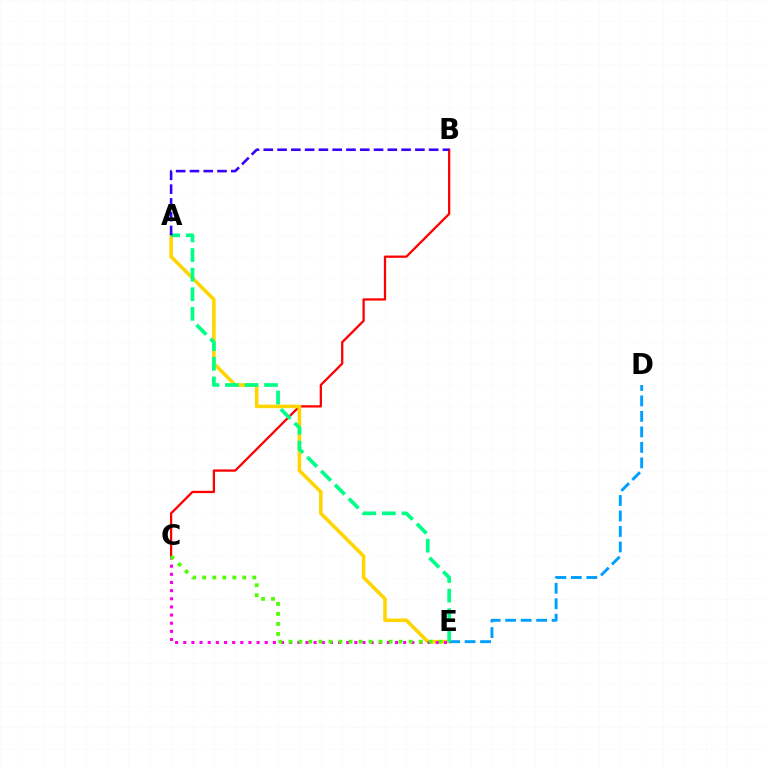{('B', 'C'): [{'color': '#ff0000', 'line_style': 'solid', 'thickness': 1.64}], ('A', 'E'): [{'color': '#ffd500', 'line_style': 'solid', 'thickness': 2.56}, {'color': '#00ff86', 'line_style': 'dashed', 'thickness': 2.66}], ('C', 'E'): [{'color': '#ff00ed', 'line_style': 'dotted', 'thickness': 2.21}, {'color': '#4fff00', 'line_style': 'dotted', 'thickness': 2.72}], ('D', 'E'): [{'color': '#009eff', 'line_style': 'dashed', 'thickness': 2.1}], ('A', 'B'): [{'color': '#3700ff', 'line_style': 'dashed', 'thickness': 1.87}]}